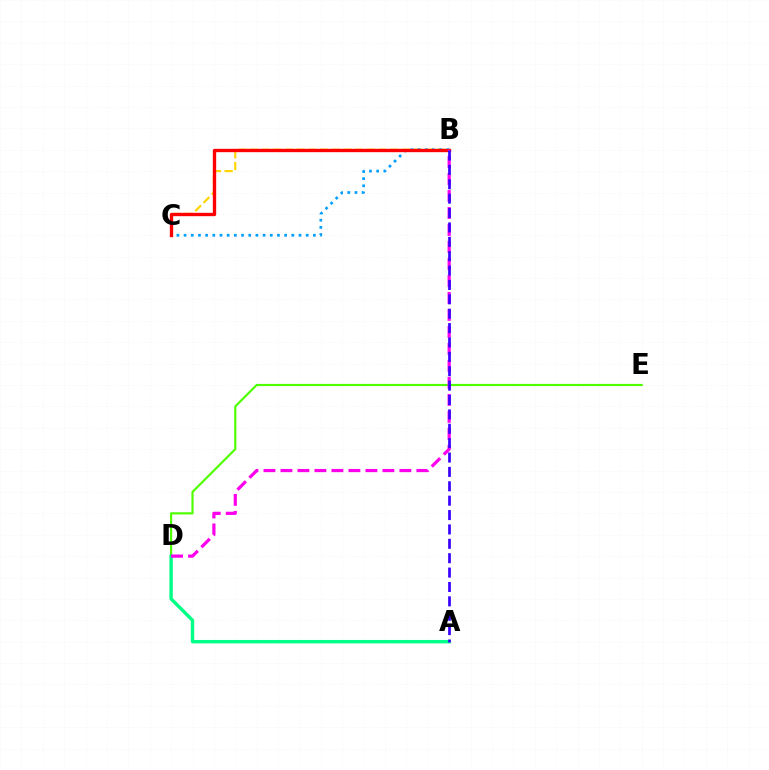{('B', 'C'): [{'color': '#ffd500', 'line_style': 'dashed', 'thickness': 1.59}, {'color': '#009eff', 'line_style': 'dotted', 'thickness': 1.95}, {'color': '#ff0000', 'line_style': 'solid', 'thickness': 2.41}], ('D', 'E'): [{'color': '#4fff00', 'line_style': 'solid', 'thickness': 1.57}], ('A', 'D'): [{'color': '#00ff86', 'line_style': 'solid', 'thickness': 2.45}], ('B', 'D'): [{'color': '#ff00ed', 'line_style': 'dashed', 'thickness': 2.31}], ('A', 'B'): [{'color': '#3700ff', 'line_style': 'dashed', 'thickness': 1.95}]}